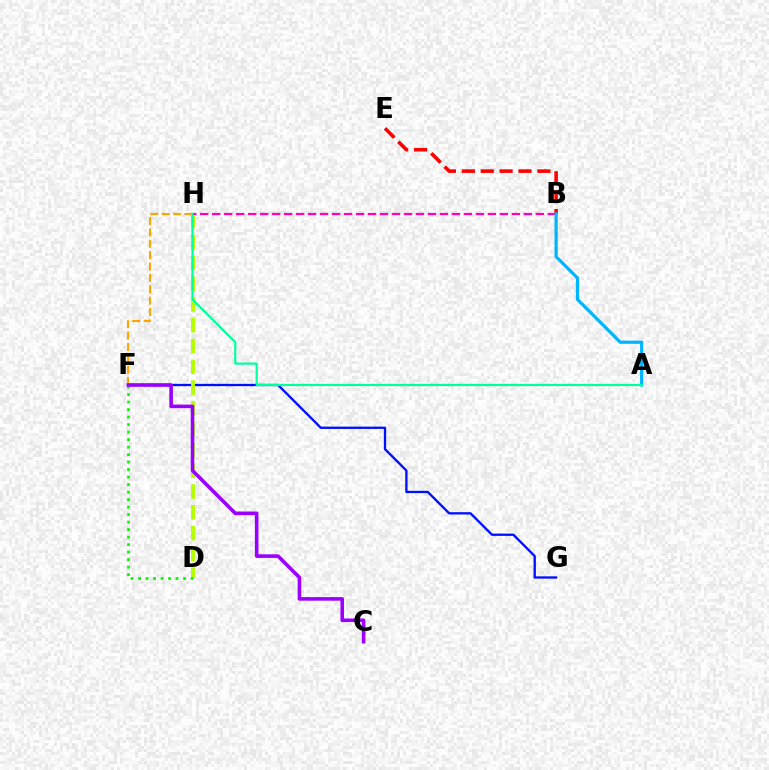{('F', 'G'): [{'color': '#0010ff', 'line_style': 'solid', 'thickness': 1.67}], ('F', 'H'): [{'color': '#ffa500', 'line_style': 'dashed', 'thickness': 1.54}], ('D', 'H'): [{'color': '#b3ff00', 'line_style': 'dashed', 'thickness': 2.82}], ('B', 'H'): [{'color': '#ff00bd', 'line_style': 'dashed', 'thickness': 1.63}], ('B', 'E'): [{'color': '#ff0000', 'line_style': 'dashed', 'thickness': 2.57}], ('D', 'F'): [{'color': '#08ff00', 'line_style': 'dotted', 'thickness': 2.04}], ('A', 'B'): [{'color': '#00b5ff', 'line_style': 'solid', 'thickness': 2.3}], ('A', 'H'): [{'color': '#00ff9d', 'line_style': 'solid', 'thickness': 1.58}], ('C', 'F'): [{'color': '#9b00ff', 'line_style': 'solid', 'thickness': 2.59}]}